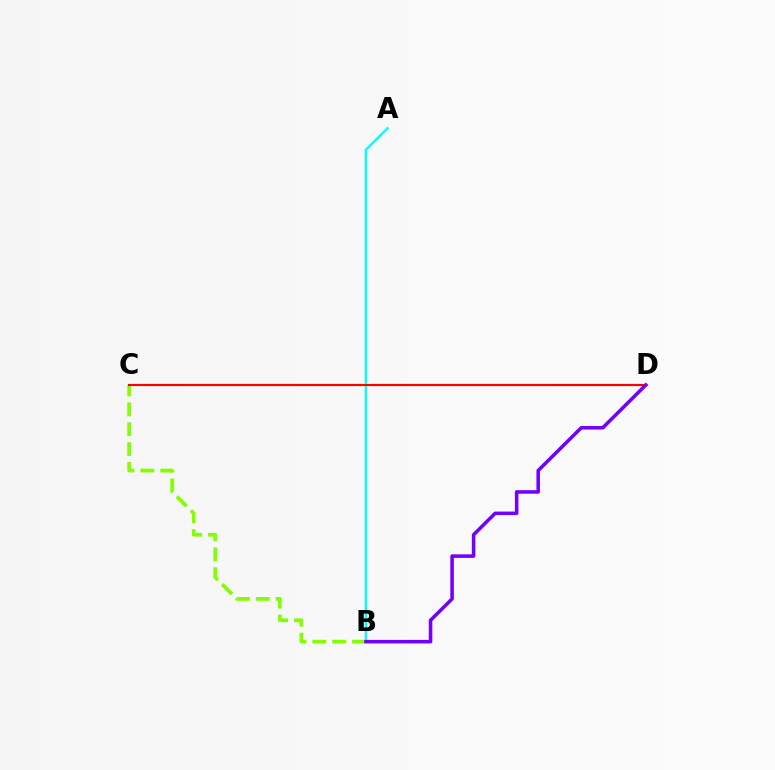{('A', 'B'): [{'color': '#00fff6', 'line_style': 'solid', 'thickness': 1.7}], ('B', 'C'): [{'color': '#84ff00', 'line_style': 'dashed', 'thickness': 2.7}], ('C', 'D'): [{'color': '#ff0000', 'line_style': 'solid', 'thickness': 1.54}], ('B', 'D'): [{'color': '#7200ff', 'line_style': 'solid', 'thickness': 2.54}]}